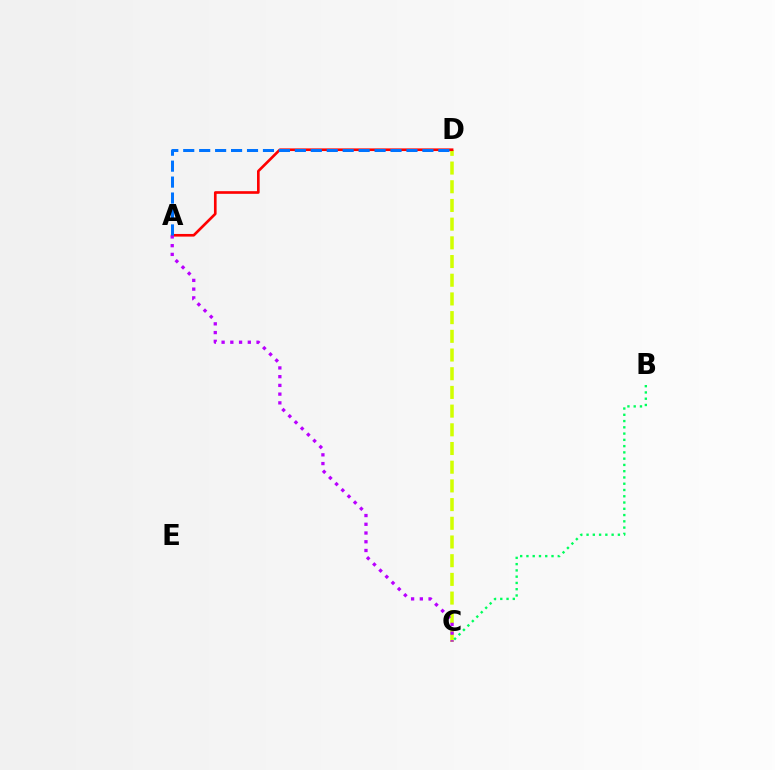{('C', 'D'): [{'color': '#d1ff00', 'line_style': 'dashed', 'thickness': 2.54}], ('A', 'D'): [{'color': '#ff0000', 'line_style': 'solid', 'thickness': 1.91}, {'color': '#0074ff', 'line_style': 'dashed', 'thickness': 2.17}], ('B', 'C'): [{'color': '#00ff5c', 'line_style': 'dotted', 'thickness': 1.7}], ('A', 'C'): [{'color': '#b900ff', 'line_style': 'dotted', 'thickness': 2.37}]}